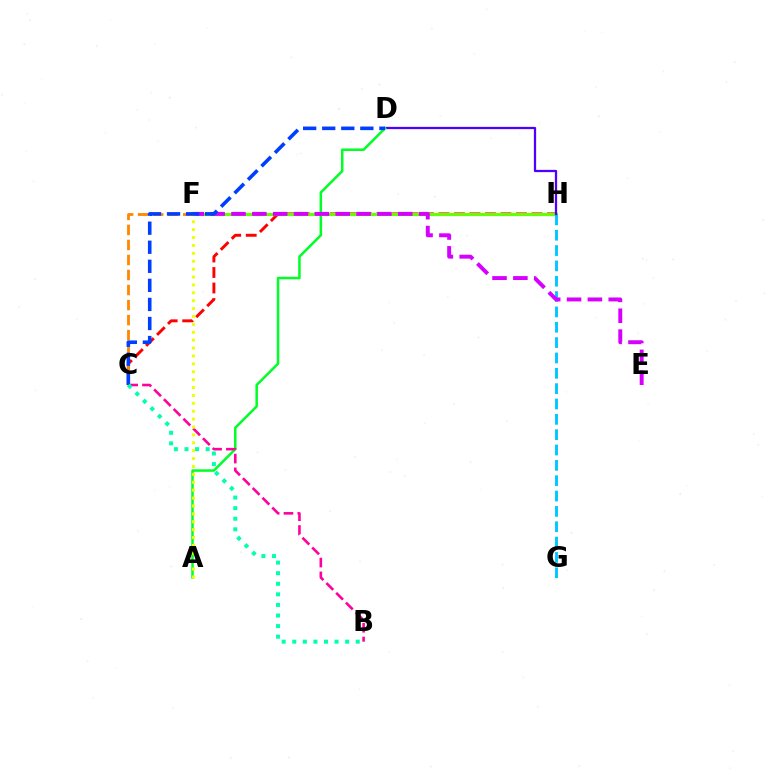{('C', 'H'): [{'color': '#ff0000', 'line_style': 'dashed', 'thickness': 2.11}], ('F', 'H'): [{'color': '#66ff00', 'line_style': 'solid', 'thickness': 2.28}], ('C', 'F'): [{'color': '#ff8800', 'line_style': 'dashed', 'thickness': 2.04}], ('G', 'H'): [{'color': '#00c7ff', 'line_style': 'dashed', 'thickness': 2.08}], ('D', 'H'): [{'color': '#4f00ff', 'line_style': 'solid', 'thickness': 1.63}], ('A', 'D'): [{'color': '#00ff27', 'line_style': 'solid', 'thickness': 1.81}], ('B', 'C'): [{'color': '#ff00a0', 'line_style': 'dashed', 'thickness': 1.88}, {'color': '#00ffaf', 'line_style': 'dotted', 'thickness': 2.88}], ('E', 'F'): [{'color': '#d600ff', 'line_style': 'dashed', 'thickness': 2.83}], ('A', 'F'): [{'color': '#eeff00', 'line_style': 'dotted', 'thickness': 2.14}], ('C', 'D'): [{'color': '#003fff', 'line_style': 'dashed', 'thickness': 2.59}]}